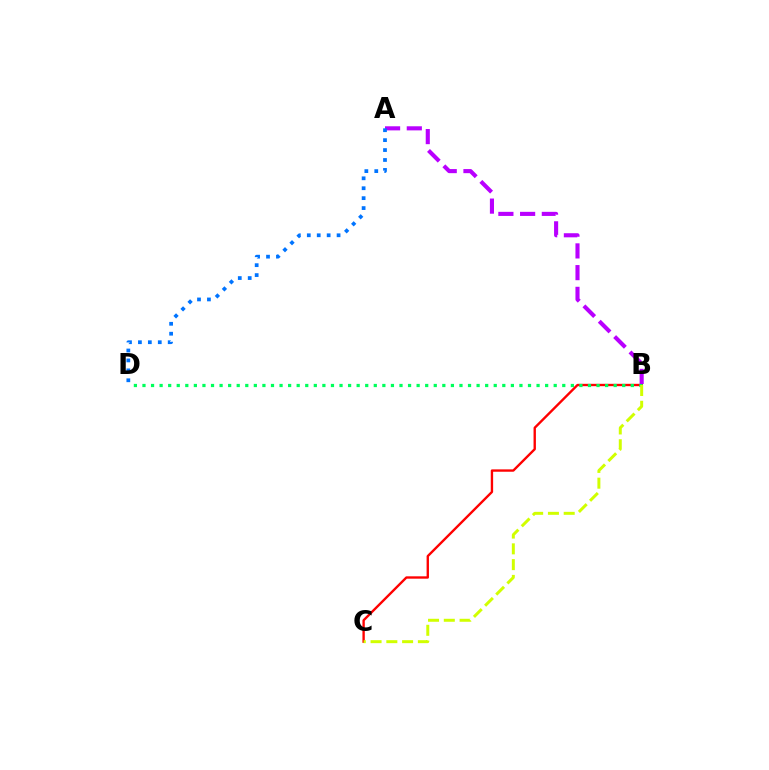{('B', 'C'): [{'color': '#ff0000', 'line_style': 'solid', 'thickness': 1.7}, {'color': '#d1ff00', 'line_style': 'dashed', 'thickness': 2.14}], ('B', 'D'): [{'color': '#00ff5c', 'line_style': 'dotted', 'thickness': 2.33}], ('A', 'B'): [{'color': '#b900ff', 'line_style': 'dashed', 'thickness': 2.95}], ('A', 'D'): [{'color': '#0074ff', 'line_style': 'dotted', 'thickness': 2.7}]}